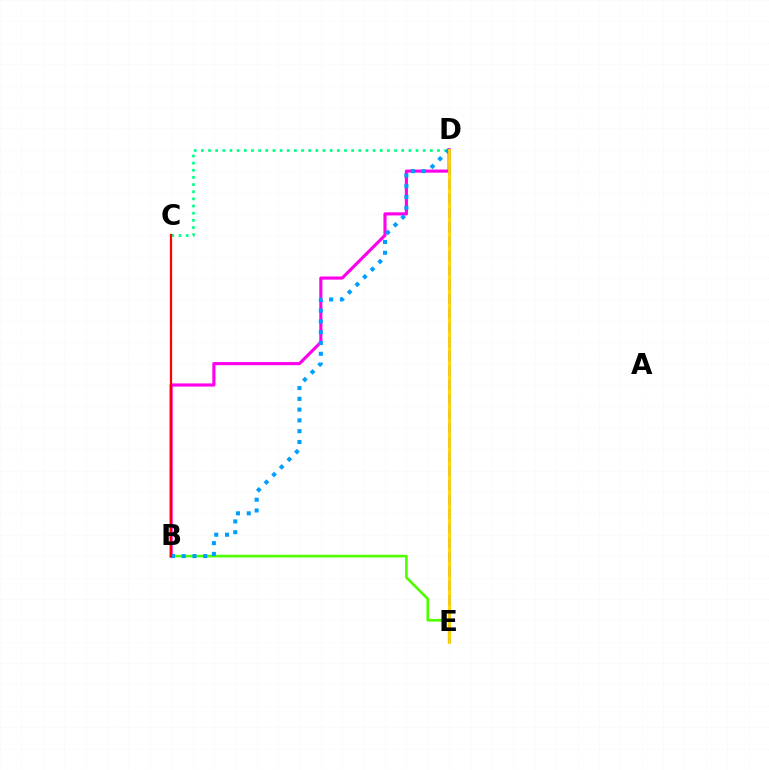{('B', 'E'): [{'color': '#4fff00', 'line_style': 'solid', 'thickness': 1.91}], ('B', 'D'): [{'color': '#ff00ed', 'line_style': 'solid', 'thickness': 2.25}, {'color': '#009eff', 'line_style': 'dotted', 'thickness': 2.93}], ('C', 'D'): [{'color': '#00ff86', 'line_style': 'dotted', 'thickness': 1.94}], ('D', 'E'): [{'color': '#3700ff', 'line_style': 'dashed', 'thickness': 1.95}, {'color': '#ffd500', 'line_style': 'solid', 'thickness': 2.04}], ('B', 'C'): [{'color': '#ff0000', 'line_style': 'solid', 'thickness': 1.61}]}